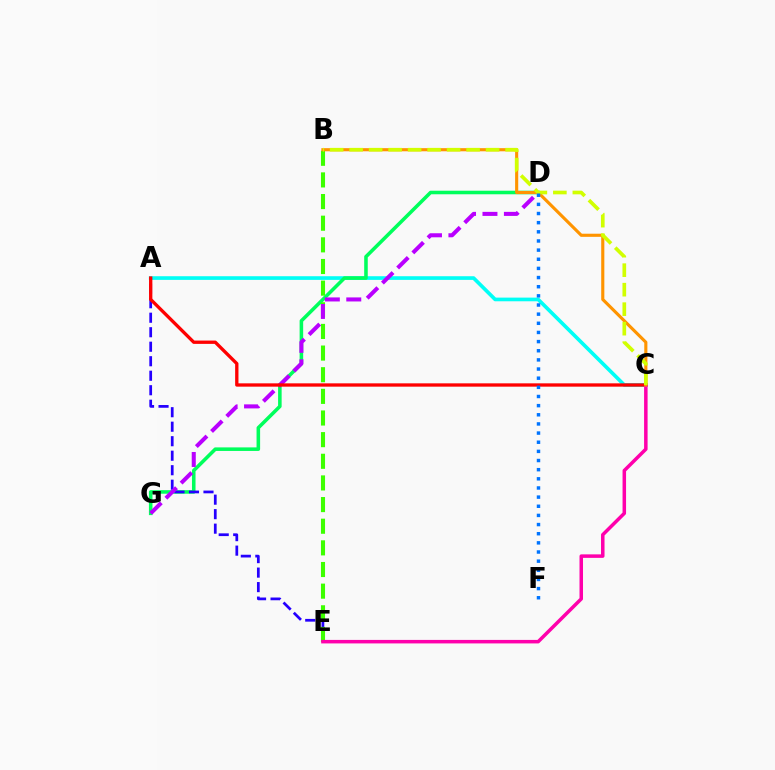{('A', 'C'): [{'color': '#00fff6', 'line_style': 'solid', 'thickness': 2.64}, {'color': '#ff0000', 'line_style': 'solid', 'thickness': 2.39}], ('D', 'G'): [{'color': '#00ff5c', 'line_style': 'solid', 'thickness': 2.56}, {'color': '#b900ff', 'line_style': 'dashed', 'thickness': 2.91}], ('A', 'E'): [{'color': '#2500ff', 'line_style': 'dashed', 'thickness': 1.97}], ('B', 'E'): [{'color': '#3dff00', 'line_style': 'dashed', 'thickness': 2.94}], ('C', 'E'): [{'color': '#ff00ac', 'line_style': 'solid', 'thickness': 2.52}], ('B', 'C'): [{'color': '#ff9400', 'line_style': 'solid', 'thickness': 2.25}, {'color': '#d1ff00', 'line_style': 'dashed', 'thickness': 2.65}], ('D', 'F'): [{'color': '#0074ff', 'line_style': 'dotted', 'thickness': 2.49}]}